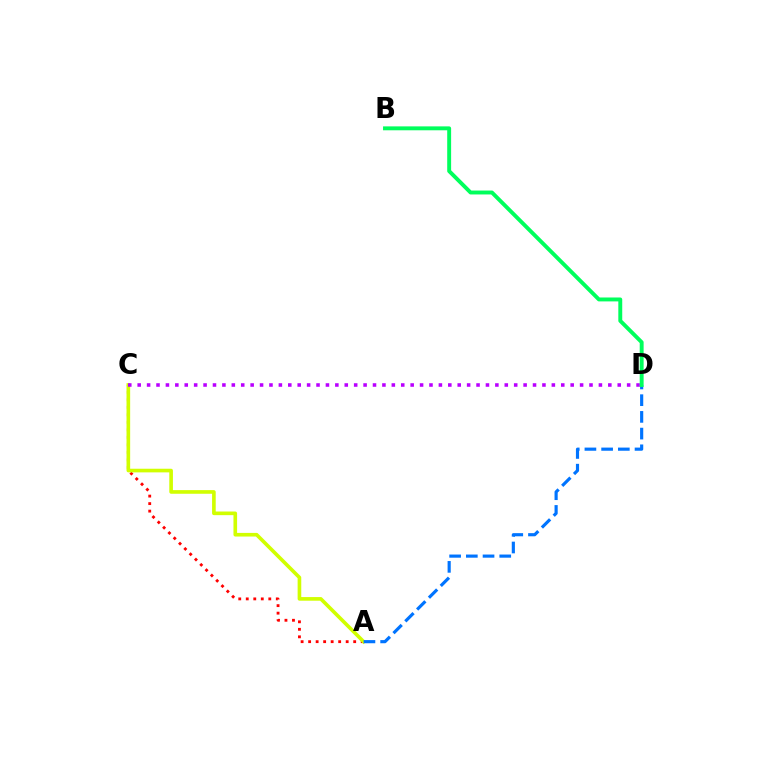{('A', 'C'): [{'color': '#ff0000', 'line_style': 'dotted', 'thickness': 2.04}, {'color': '#d1ff00', 'line_style': 'solid', 'thickness': 2.62}], ('A', 'D'): [{'color': '#0074ff', 'line_style': 'dashed', 'thickness': 2.27}], ('C', 'D'): [{'color': '#b900ff', 'line_style': 'dotted', 'thickness': 2.56}], ('B', 'D'): [{'color': '#00ff5c', 'line_style': 'solid', 'thickness': 2.82}]}